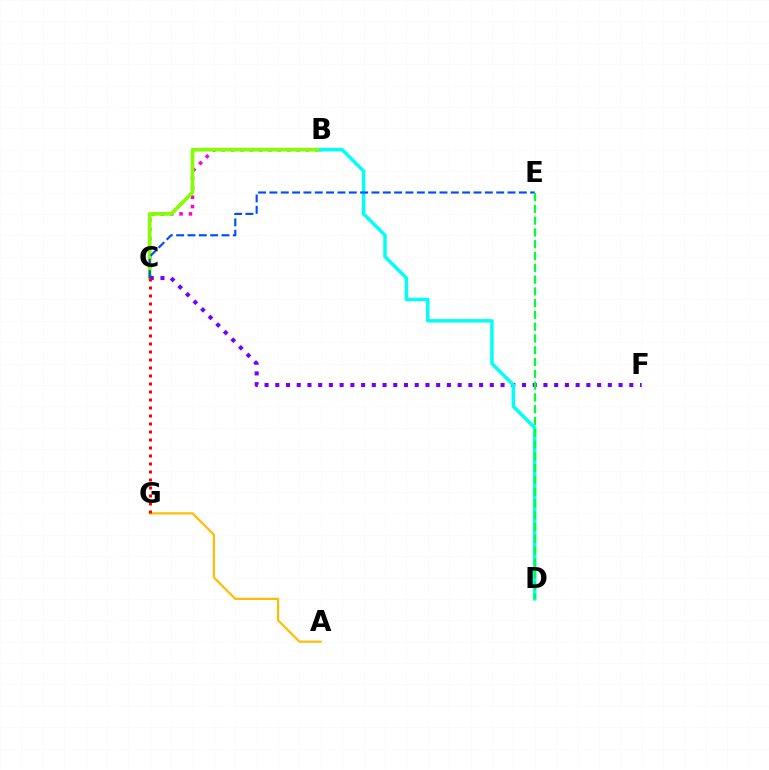{('B', 'C'): [{'color': '#ff00cf', 'line_style': 'dotted', 'thickness': 2.55}, {'color': '#84ff00', 'line_style': 'solid', 'thickness': 2.65}], ('C', 'F'): [{'color': '#7200ff', 'line_style': 'dotted', 'thickness': 2.91}], ('A', 'G'): [{'color': '#ffbd00', 'line_style': 'solid', 'thickness': 1.58}], ('C', 'G'): [{'color': '#ff0000', 'line_style': 'dotted', 'thickness': 2.17}], ('B', 'D'): [{'color': '#00fff6', 'line_style': 'solid', 'thickness': 2.49}], ('C', 'E'): [{'color': '#004bff', 'line_style': 'dashed', 'thickness': 1.54}], ('D', 'E'): [{'color': '#00ff39', 'line_style': 'dashed', 'thickness': 1.6}]}